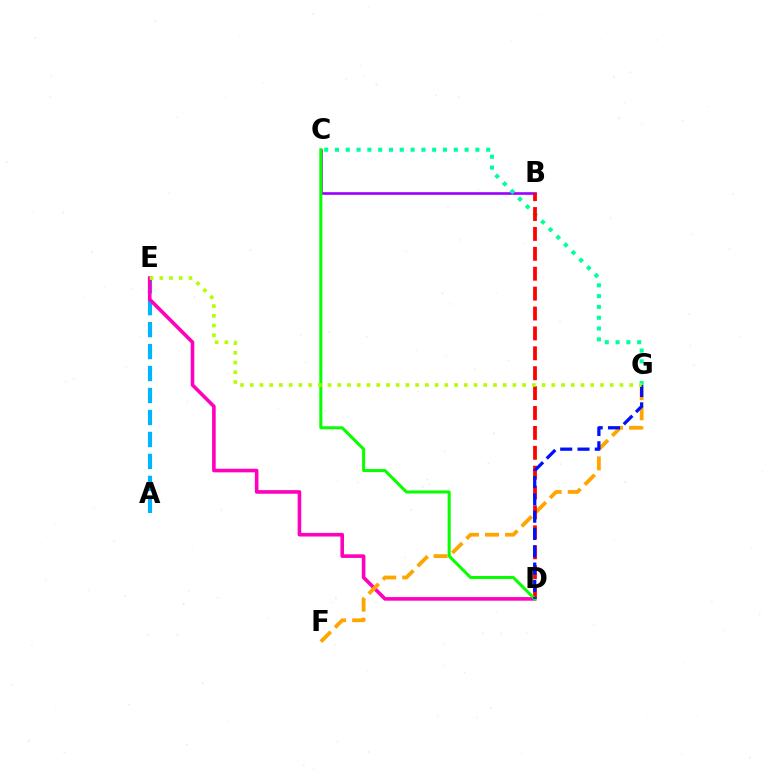{('A', 'E'): [{'color': '#00b5ff', 'line_style': 'dashed', 'thickness': 2.98}], ('D', 'E'): [{'color': '#ff00bd', 'line_style': 'solid', 'thickness': 2.6}], ('B', 'C'): [{'color': '#9b00ff', 'line_style': 'solid', 'thickness': 1.88}], ('C', 'G'): [{'color': '#00ff9d', 'line_style': 'dotted', 'thickness': 2.93}], ('F', 'G'): [{'color': '#ffa500', 'line_style': 'dashed', 'thickness': 2.73}], ('B', 'D'): [{'color': '#ff0000', 'line_style': 'dashed', 'thickness': 2.7}], ('C', 'D'): [{'color': '#08ff00', 'line_style': 'solid', 'thickness': 2.18}], ('D', 'G'): [{'color': '#0010ff', 'line_style': 'dashed', 'thickness': 2.35}], ('E', 'G'): [{'color': '#b3ff00', 'line_style': 'dotted', 'thickness': 2.64}]}